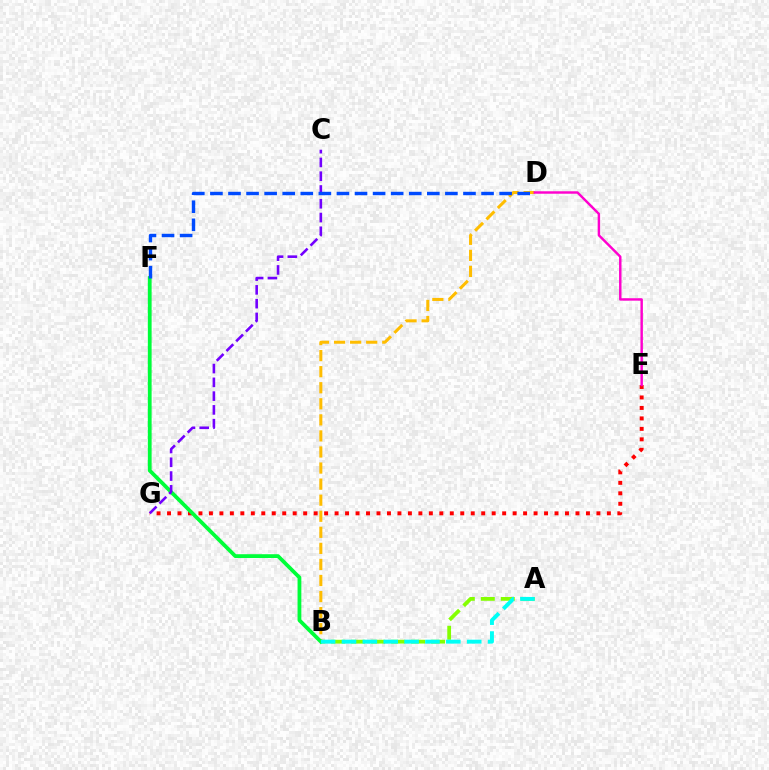{('B', 'D'): [{'color': '#ffbd00', 'line_style': 'dashed', 'thickness': 2.18}], ('E', 'G'): [{'color': '#ff0000', 'line_style': 'dotted', 'thickness': 2.85}], ('A', 'B'): [{'color': '#84ff00', 'line_style': 'dashed', 'thickness': 2.71}, {'color': '#00fff6', 'line_style': 'dashed', 'thickness': 2.84}], ('B', 'F'): [{'color': '#00ff39', 'line_style': 'solid', 'thickness': 2.73}], ('C', 'G'): [{'color': '#7200ff', 'line_style': 'dashed', 'thickness': 1.87}], ('D', 'F'): [{'color': '#004bff', 'line_style': 'dashed', 'thickness': 2.46}], ('D', 'E'): [{'color': '#ff00cf', 'line_style': 'solid', 'thickness': 1.76}]}